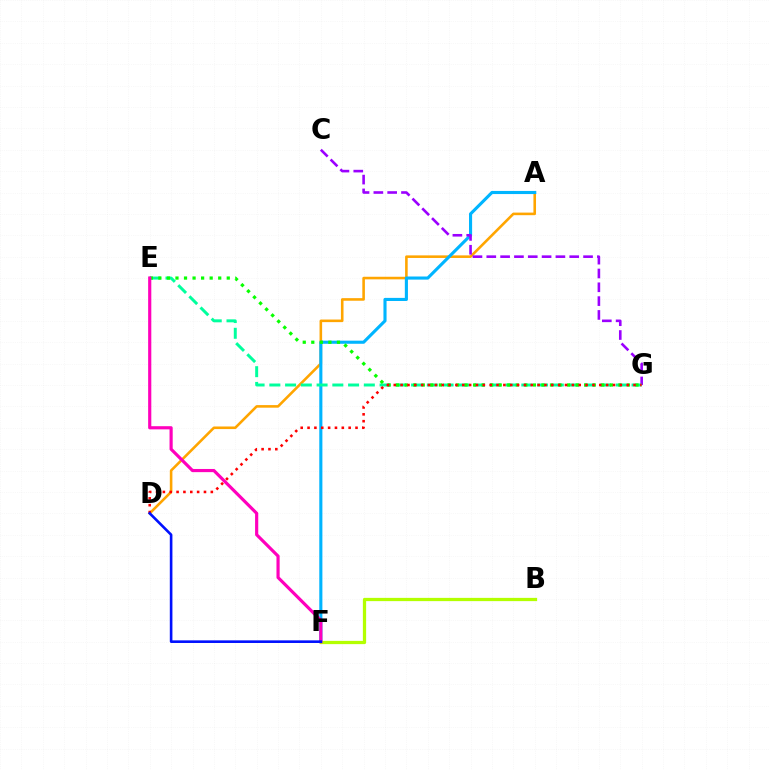{('A', 'D'): [{'color': '#ffa500', 'line_style': 'solid', 'thickness': 1.86}], ('A', 'F'): [{'color': '#00b5ff', 'line_style': 'solid', 'thickness': 2.24}], ('C', 'G'): [{'color': '#9b00ff', 'line_style': 'dashed', 'thickness': 1.88}], ('E', 'G'): [{'color': '#00ff9d', 'line_style': 'dashed', 'thickness': 2.14}, {'color': '#08ff00', 'line_style': 'dotted', 'thickness': 2.32}], ('B', 'F'): [{'color': '#b3ff00', 'line_style': 'solid', 'thickness': 2.35}], ('E', 'F'): [{'color': '#ff00bd', 'line_style': 'solid', 'thickness': 2.28}], ('D', 'G'): [{'color': '#ff0000', 'line_style': 'dotted', 'thickness': 1.86}], ('D', 'F'): [{'color': '#0010ff', 'line_style': 'solid', 'thickness': 1.88}]}